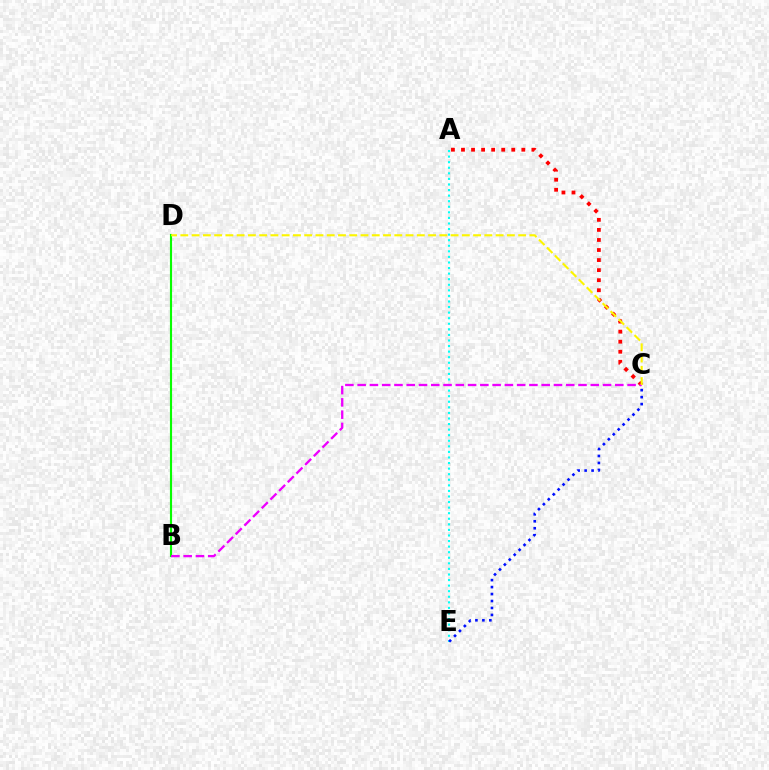{('A', 'E'): [{'color': '#00fff6', 'line_style': 'dotted', 'thickness': 1.51}], ('B', 'D'): [{'color': '#08ff00', 'line_style': 'solid', 'thickness': 1.54}], ('A', 'C'): [{'color': '#ff0000', 'line_style': 'dotted', 'thickness': 2.73}], ('B', 'C'): [{'color': '#ee00ff', 'line_style': 'dashed', 'thickness': 1.67}], ('C', 'E'): [{'color': '#0010ff', 'line_style': 'dotted', 'thickness': 1.89}], ('C', 'D'): [{'color': '#fcf500', 'line_style': 'dashed', 'thickness': 1.53}]}